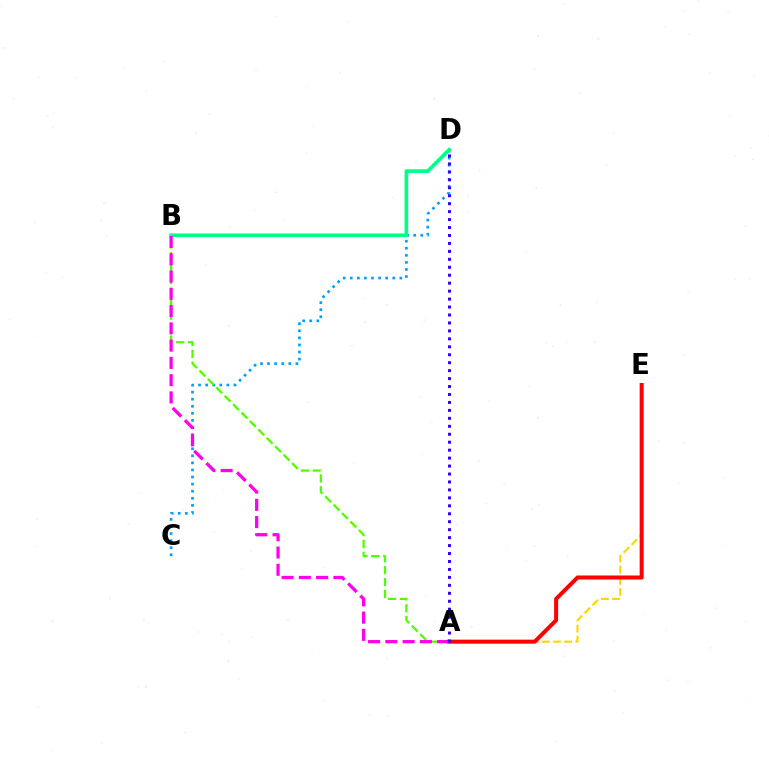{('C', 'D'): [{'color': '#009eff', 'line_style': 'dotted', 'thickness': 1.92}], ('B', 'D'): [{'color': '#00ff86', 'line_style': 'solid', 'thickness': 2.65}], ('A', 'E'): [{'color': '#ffd500', 'line_style': 'dashed', 'thickness': 1.52}, {'color': '#ff0000', 'line_style': 'solid', 'thickness': 2.89}], ('A', 'B'): [{'color': '#4fff00', 'line_style': 'dashed', 'thickness': 1.62}, {'color': '#ff00ed', 'line_style': 'dashed', 'thickness': 2.35}], ('A', 'D'): [{'color': '#3700ff', 'line_style': 'dotted', 'thickness': 2.16}]}